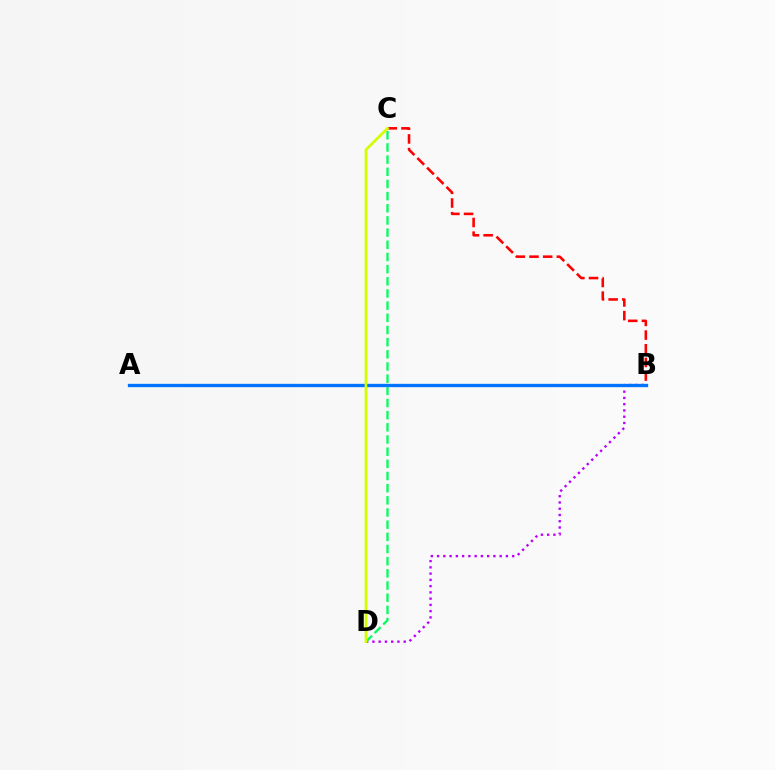{('B', 'D'): [{'color': '#b900ff', 'line_style': 'dotted', 'thickness': 1.7}], ('C', 'D'): [{'color': '#00ff5c', 'line_style': 'dashed', 'thickness': 1.65}, {'color': '#d1ff00', 'line_style': 'solid', 'thickness': 1.95}], ('A', 'B'): [{'color': '#0074ff', 'line_style': 'solid', 'thickness': 2.4}], ('B', 'C'): [{'color': '#ff0000', 'line_style': 'dashed', 'thickness': 1.86}]}